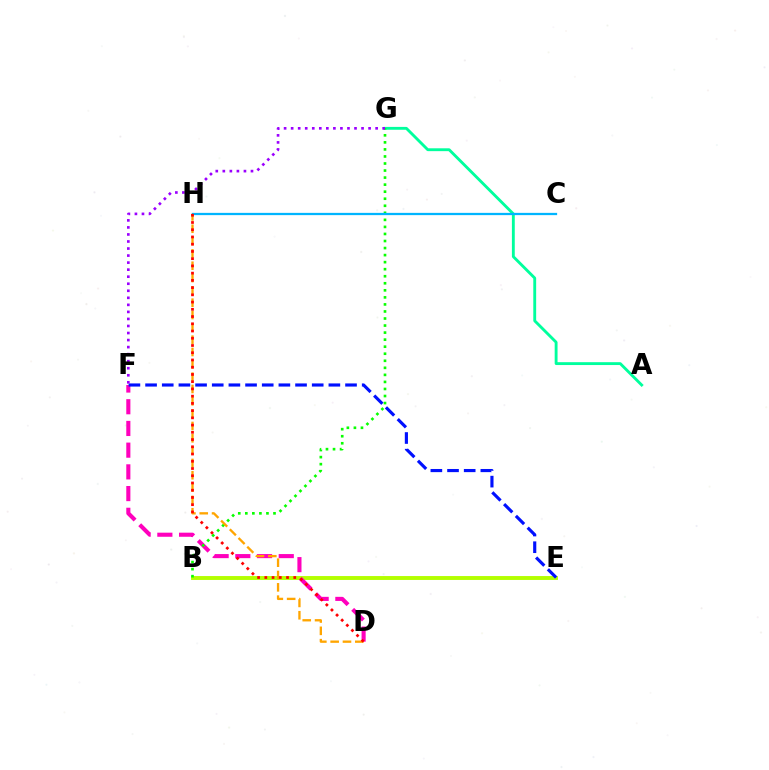{('B', 'E'): [{'color': '#b3ff00', 'line_style': 'solid', 'thickness': 2.81}], ('D', 'F'): [{'color': '#ff00bd', 'line_style': 'dashed', 'thickness': 2.95}], ('A', 'G'): [{'color': '#00ff9d', 'line_style': 'solid', 'thickness': 2.06}], ('B', 'G'): [{'color': '#08ff00', 'line_style': 'dotted', 'thickness': 1.91}], ('C', 'H'): [{'color': '#00b5ff', 'line_style': 'solid', 'thickness': 1.63}], ('D', 'H'): [{'color': '#ffa500', 'line_style': 'dashed', 'thickness': 1.67}, {'color': '#ff0000', 'line_style': 'dotted', 'thickness': 1.97}], ('E', 'F'): [{'color': '#0010ff', 'line_style': 'dashed', 'thickness': 2.26}], ('F', 'G'): [{'color': '#9b00ff', 'line_style': 'dotted', 'thickness': 1.91}]}